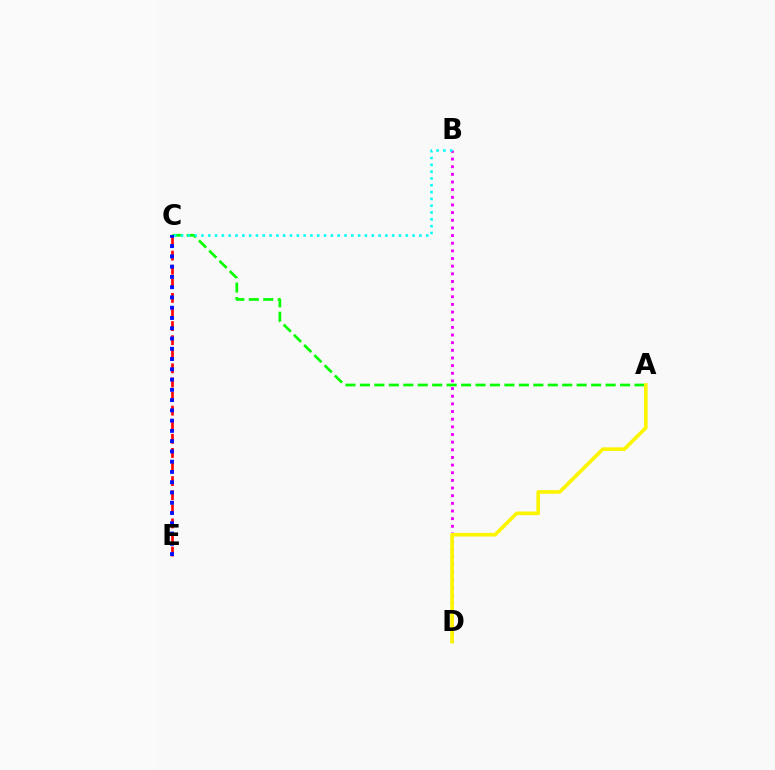{('C', 'E'): [{'color': '#ff0000', 'line_style': 'dashed', 'thickness': 1.91}, {'color': '#0010ff', 'line_style': 'dotted', 'thickness': 2.79}], ('B', 'D'): [{'color': '#ee00ff', 'line_style': 'dotted', 'thickness': 2.08}], ('A', 'C'): [{'color': '#08ff00', 'line_style': 'dashed', 'thickness': 1.96}], ('B', 'C'): [{'color': '#00fff6', 'line_style': 'dotted', 'thickness': 1.85}], ('A', 'D'): [{'color': '#fcf500', 'line_style': 'solid', 'thickness': 2.61}]}